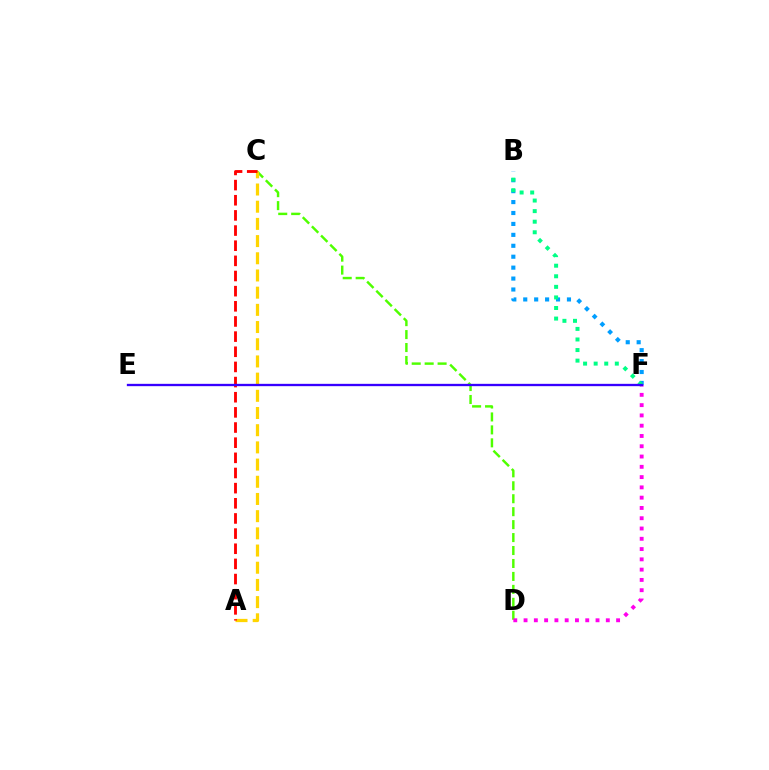{('C', 'D'): [{'color': '#4fff00', 'line_style': 'dashed', 'thickness': 1.76}], ('B', 'F'): [{'color': '#009eff', 'line_style': 'dotted', 'thickness': 2.97}, {'color': '#00ff86', 'line_style': 'dotted', 'thickness': 2.87}], ('A', 'C'): [{'color': '#ffd500', 'line_style': 'dashed', 'thickness': 2.34}, {'color': '#ff0000', 'line_style': 'dashed', 'thickness': 2.06}], ('D', 'F'): [{'color': '#ff00ed', 'line_style': 'dotted', 'thickness': 2.79}], ('E', 'F'): [{'color': '#3700ff', 'line_style': 'solid', 'thickness': 1.67}]}